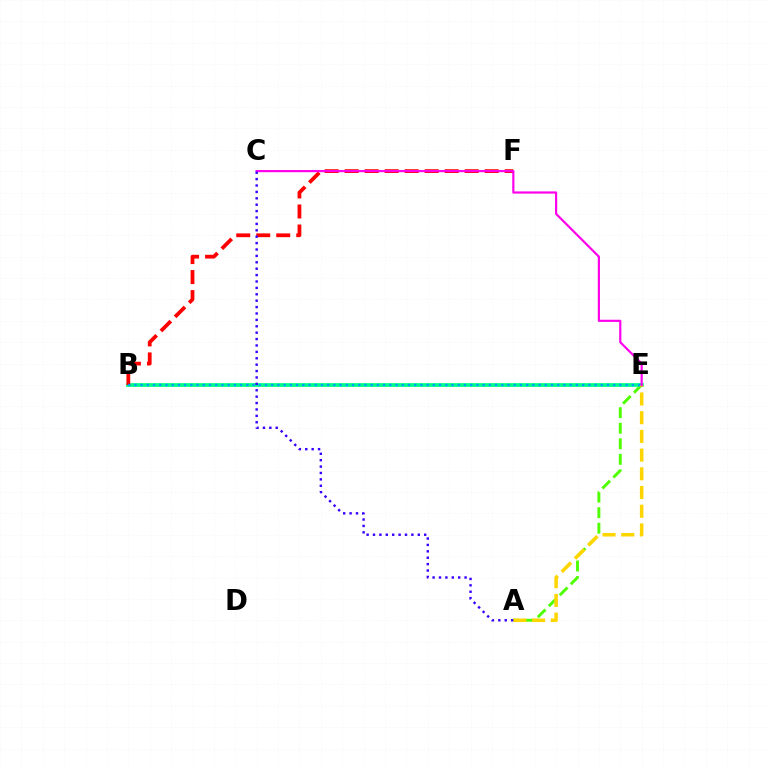{('A', 'E'): [{'color': '#4fff00', 'line_style': 'dashed', 'thickness': 2.11}, {'color': '#ffd500', 'line_style': 'dashed', 'thickness': 2.54}], ('B', 'E'): [{'color': '#00ff86', 'line_style': 'solid', 'thickness': 2.7}, {'color': '#009eff', 'line_style': 'dotted', 'thickness': 1.69}], ('B', 'F'): [{'color': '#ff0000', 'line_style': 'dashed', 'thickness': 2.72}], ('C', 'E'): [{'color': '#ff00ed', 'line_style': 'solid', 'thickness': 1.57}], ('A', 'C'): [{'color': '#3700ff', 'line_style': 'dotted', 'thickness': 1.74}]}